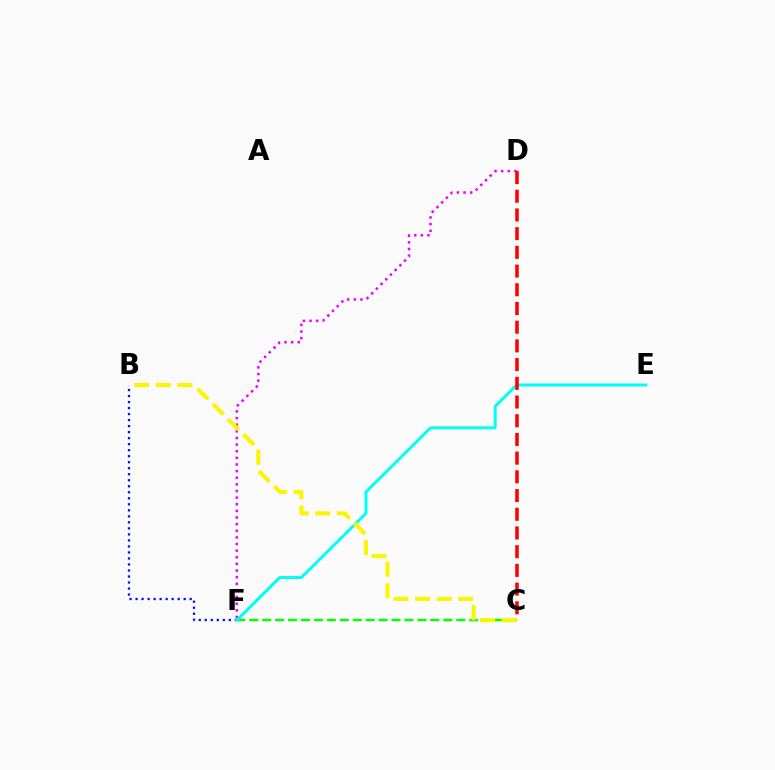{('D', 'F'): [{'color': '#ee00ff', 'line_style': 'dotted', 'thickness': 1.8}], ('C', 'F'): [{'color': '#08ff00', 'line_style': 'dashed', 'thickness': 1.76}], ('B', 'F'): [{'color': '#0010ff', 'line_style': 'dotted', 'thickness': 1.63}], ('E', 'F'): [{'color': '#00fff6', 'line_style': 'solid', 'thickness': 2.14}], ('B', 'C'): [{'color': '#fcf500', 'line_style': 'dashed', 'thickness': 2.93}], ('C', 'D'): [{'color': '#ff0000', 'line_style': 'dashed', 'thickness': 2.54}]}